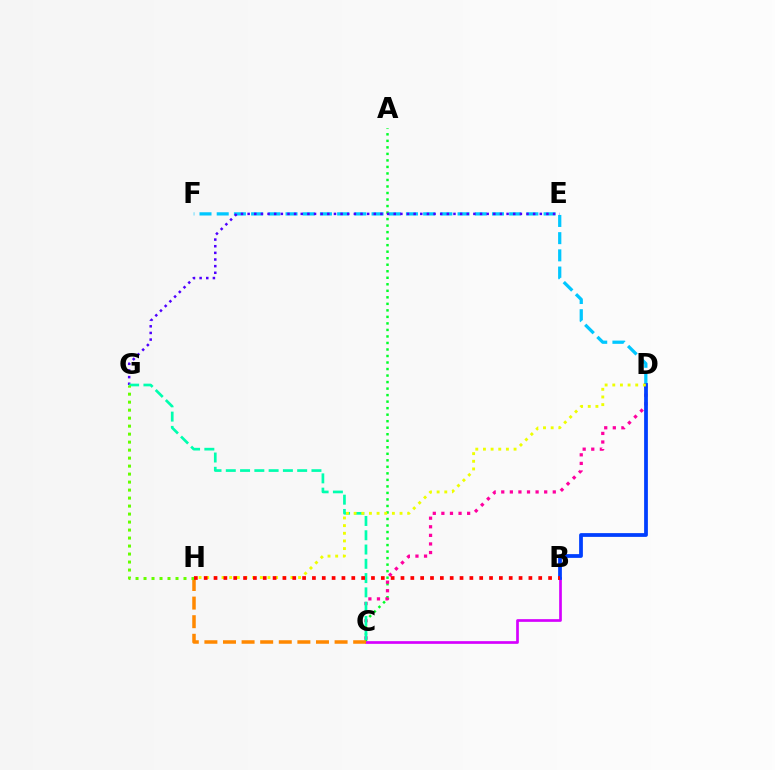{('A', 'C'): [{'color': '#00ff27', 'line_style': 'dotted', 'thickness': 1.77}], ('B', 'C'): [{'color': '#d600ff', 'line_style': 'solid', 'thickness': 1.94}], ('D', 'F'): [{'color': '#00c7ff', 'line_style': 'dashed', 'thickness': 2.34}], ('E', 'G'): [{'color': '#4f00ff', 'line_style': 'dotted', 'thickness': 1.8}], ('C', 'D'): [{'color': '#ff00a0', 'line_style': 'dotted', 'thickness': 2.33}], ('B', 'D'): [{'color': '#003fff', 'line_style': 'solid', 'thickness': 2.7}], ('C', 'G'): [{'color': '#00ffaf', 'line_style': 'dashed', 'thickness': 1.94}], ('C', 'H'): [{'color': '#ff8800', 'line_style': 'dashed', 'thickness': 2.53}], ('D', 'H'): [{'color': '#eeff00', 'line_style': 'dotted', 'thickness': 2.08}], ('G', 'H'): [{'color': '#66ff00', 'line_style': 'dotted', 'thickness': 2.17}], ('B', 'H'): [{'color': '#ff0000', 'line_style': 'dotted', 'thickness': 2.67}]}